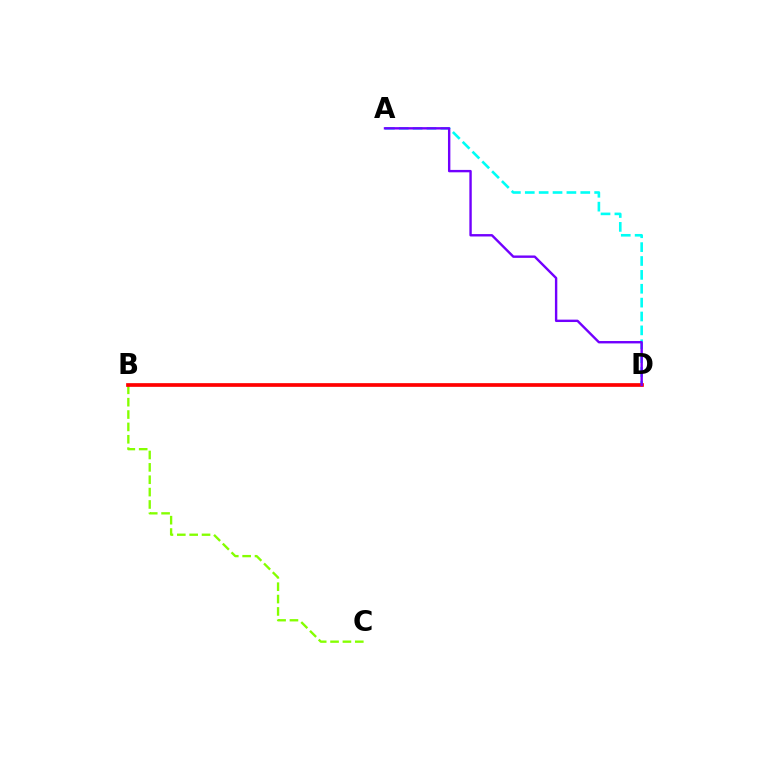{('B', 'C'): [{'color': '#84ff00', 'line_style': 'dashed', 'thickness': 1.68}], ('A', 'D'): [{'color': '#00fff6', 'line_style': 'dashed', 'thickness': 1.89}, {'color': '#7200ff', 'line_style': 'solid', 'thickness': 1.72}], ('B', 'D'): [{'color': '#ff0000', 'line_style': 'solid', 'thickness': 2.66}]}